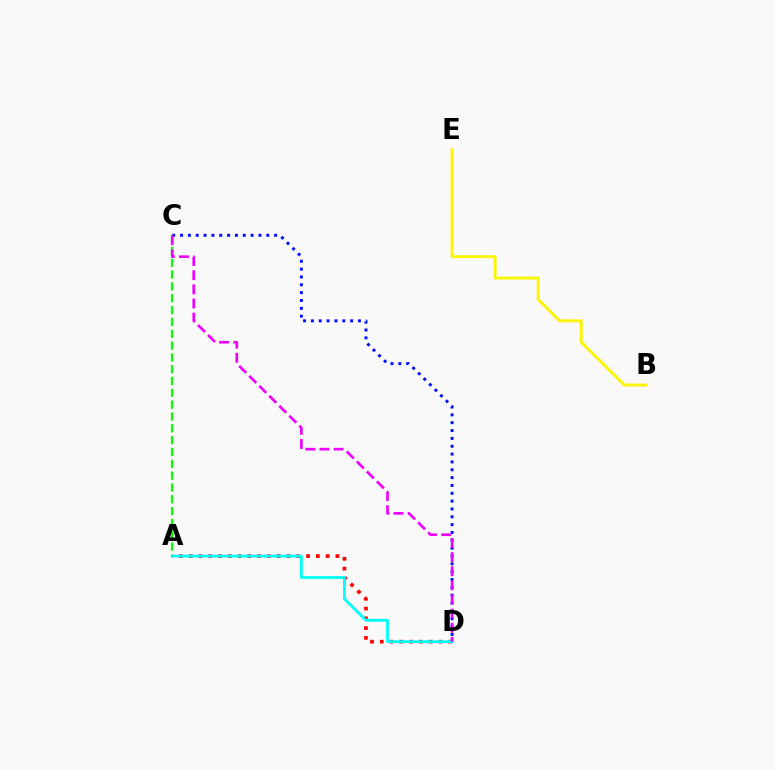{('B', 'E'): [{'color': '#fcf500', 'line_style': 'solid', 'thickness': 2.09}], ('C', 'D'): [{'color': '#0010ff', 'line_style': 'dotted', 'thickness': 2.13}, {'color': '#ee00ff', 'line_style': 'dashed', 'thickness': 1.92}], ('A', 'D'): [{'color': '#ff0000', 'line_style': 'dotted', 'thickness': 2.66}, {'color': '#00fff6', 'line_style': 'solid', 'thickness': 2.03}], ('A', 'C'): [{'color': '#08ff00', 'line_style': 'dashed', 'thickness': 1.61}]}